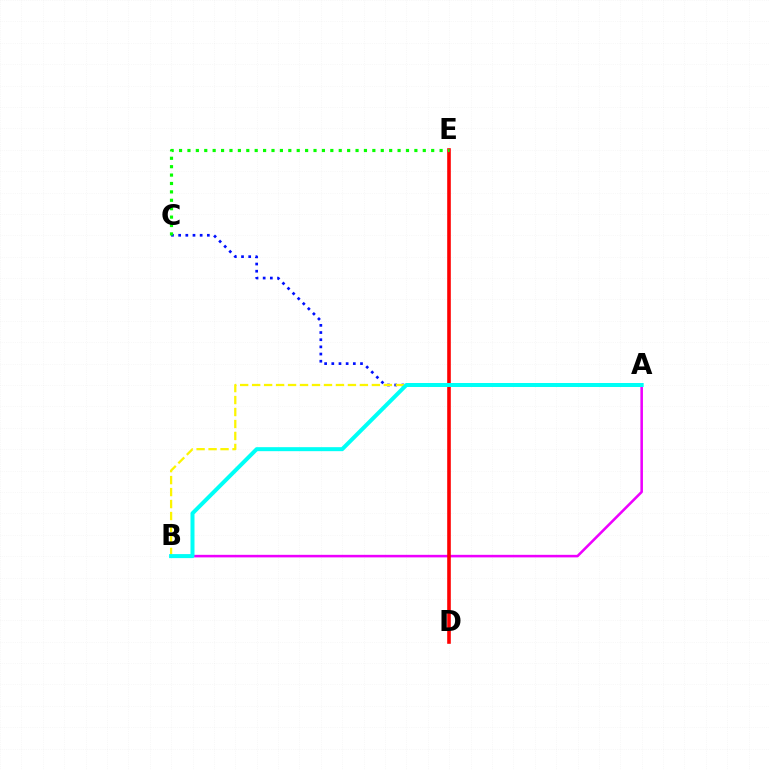{('A', 'B'): [{'color': '#ee00ff', 'line_style': 'solid', 'thickness': 1.84}, {'color': '#fcf500', 'line_style': 'dashed', 'thickness': 1.63}, {'color': '#00fff6', 'line_style': 'solid', 'thickness': 2.88}], ('D', 'E'): [{'color': '#ff0000', 'line_style': 'solid', 'thickness': 2.6}], ('A', 'C'): [{'color': '#0010ff', 'line_style': 'dotted', 'thickness': 1.95}], ('C', 'E'): [{'color': '#08ff00', 'line_style': 'dotted', 'thickness': 2.28}]}